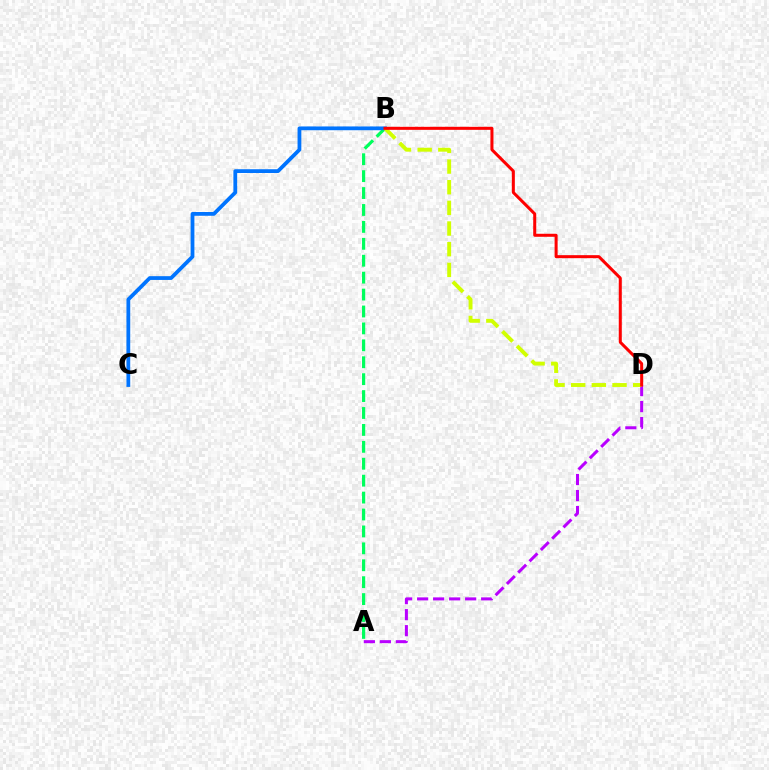{('A', 'B'): [{'color': '#00ff5c', 'line_style': 'dashed', 'thickness': 2.3}], ('B', 'C'): [{'color': '#0074ff', 'line_style': 'solid', 'thickness': 2.72}], ('A', 'D'): [{'color': '#b900ff', 'line_style': 'dashed', 'thickness': 2.17}], ('B', 'D'): [{'color': '#d1ff00', 'line_style': 'dashed', 'thickness': 2.81}, {'color': '#ff0000', 'line_style': 'solid', 'thickness': 2.18}]}